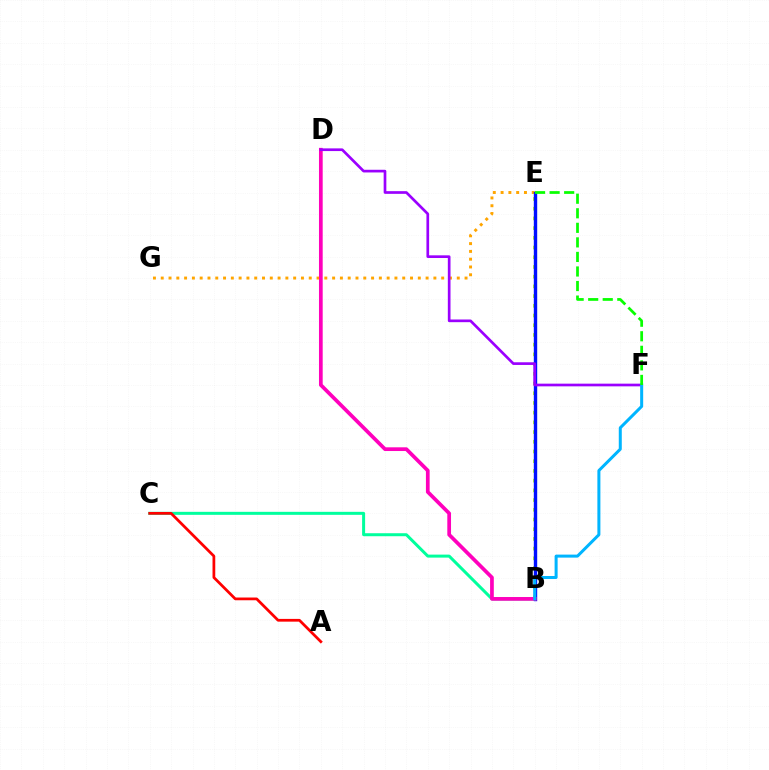{('B', 'C'): [{'color': '#00ff9d', 'line_style': 'solid', 'thickness': 2.16}], ('E', 'G'): [{'color': '#ffa500', 'line_style': 'dotted', 'thickness': 2.12}], ('B', 'E'): [{'color': '#b3ff00', 'line_style': 'dotted', 'thickness': 2.64}, {'color': '#0010ff', 'line_style': 'solid', 'thickness': 2.44}], ('A', 'C'): [{'color': '#ff0000', 'line_style': 'solid', 'thickness': 1.98}], ('B', 'D'): [{'color': '#ff00bd', 'line_style': 'solid', 'thickness': 2.67}], ('D', 'F'): [{'color': '#9b00ff', 'line_style': 'solid', 'thickness': 1.93}], ('B', 'F'): [{'color': '#00b5ff', 'line_style': 'solid', 'thickness': 2.17}], ('E', 'F'): [{'color': '#08ff00', 'line_style': 'dashed', 'thickness': 1.98}]}